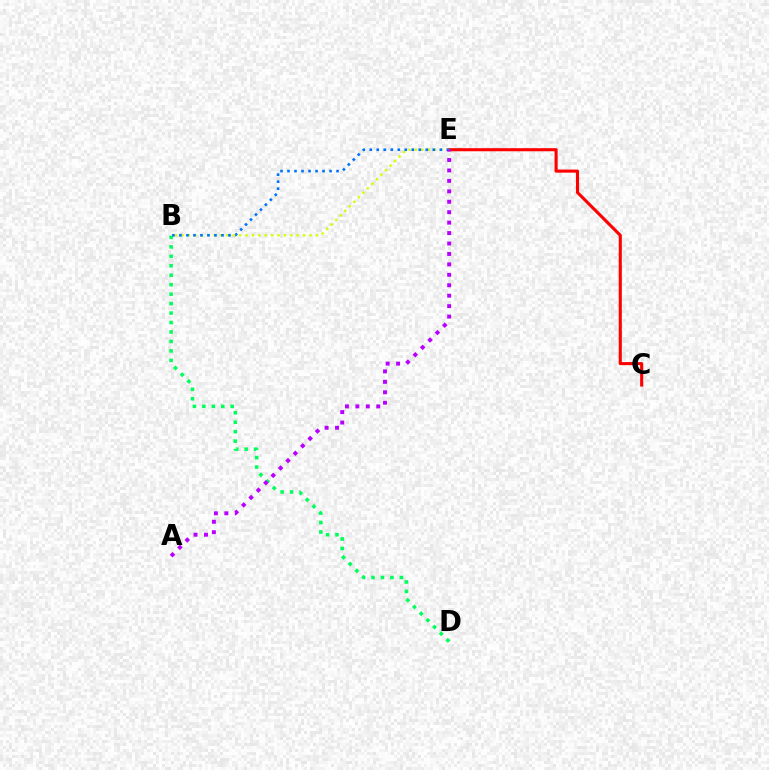{('C', 'E'): [{'color': '#ff0000', 'line_style': 'solid', 'thickness': 2.22}], ('B', 'D'): [{'color': '#00ff5c', 'line_style': 'dotted', 'thickness': 2.57}], ('B', 'E'): [{'color': '#d1ff00', 'line_style': 'dotted', 'thickness': 1.74}, {'color': '#0074ff', 'line_style': 'dotted', 'thickness': 1.9}], ('A', 'E'): [{'color': '#b900ff', 'line_style': 'dotted', 'thickness': 2.84}]}